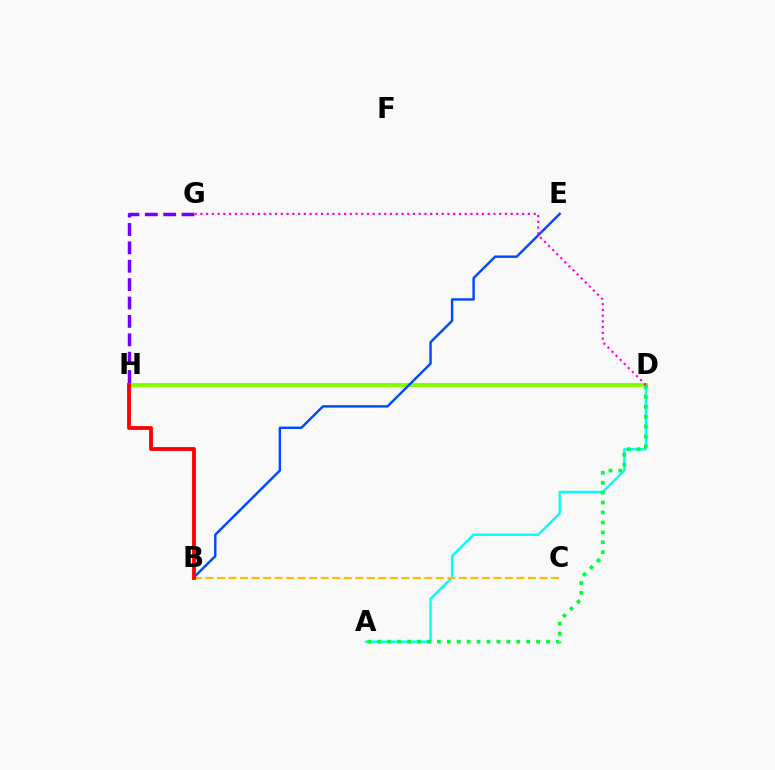{('A', 'D'): [{'color': '#00fff6', 'line_style': 'solid', 'thickness': 1.72}, {'color': '#00ff39', 'line_style': 'dotted', 'thickness': 2.7}], ('D', 'H'): [{'color': '#84ff00', 'line_style': 'solid', 'thickness': 2.95}], ('G', 'H'): [{'color': '#7200ff', 'line_style': 'dashed', 'thickness': 2.5}], ('B', 'E'): [{'color': '#004bff', 'line_style': 'solid', 'thickness': 1.76}], ('B', 'C'): [{'color': '#ffbd00', 'line_style': 'dashed', 'thickness': 1.56}], ('B', 'H'): [{'color': '#ff0000', 'line_style': 'solid', 'thickness': 2.75}], ('D', 'G'): [{'color': '#ff00cf', 'line_style': 'dotted', 'thickness': 1.56}]}